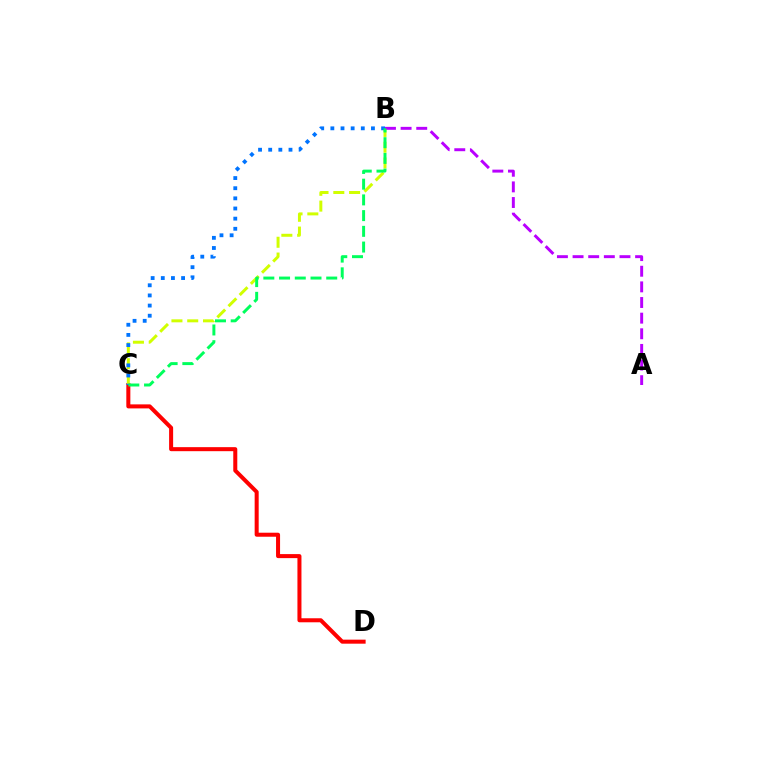{('C', 'D'): [{'color': '#ff0000', 'line_style': 'solid', 'thickness': 2.9}], ('B', 'C'): [{'color': '#d1ff00', 'line_style': 'dashed', 'thickness': 2.14}, {'color': '#0074ff', 'line_style': 'dotted', 'thickness': 2.76}, {'color': '#00ff5c', 'line_style': 'dashed', 'thickness': 2.14}], ('A', 'B'): [{'color': '#b900ff', 'line_style': 'dashed', 'thickness': 2.12}]}